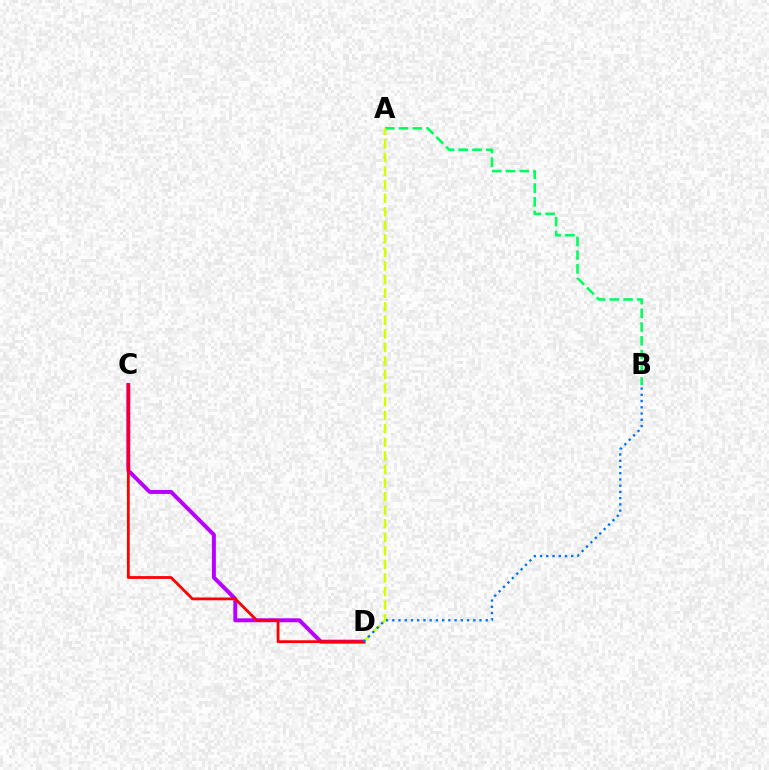{('C', 'D'): [{'color': '#b900ff', 'line_style': 'solid', 'thickness': 2.85}, {'color': '#ff0000', 'line_style': 'solid', 'thickness': 2.01}], ('A', 'B'): [{'color': '#00ff5c', 'line_style': 'dashed', 'thickness': 1.86}], ('A', 'D'): [{'color': '#d1ff00', 'line_style': 'dashed', 'thickness': 1.84}], ('B', 'D'): [{'color': '#0074ff', 'line_style': 'dotted', 'thickness': 1.69}]}